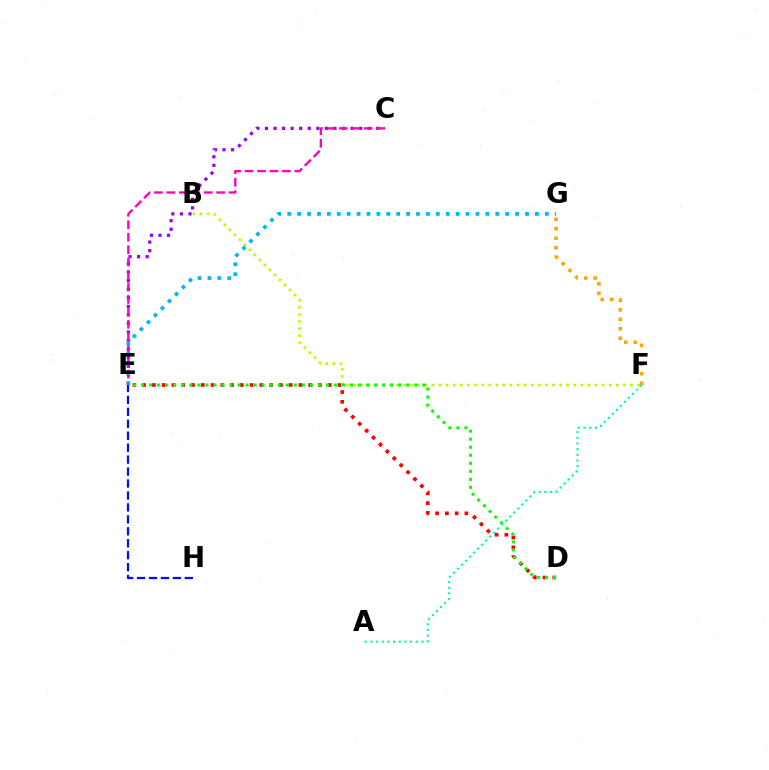{('D', 'E'): [{'color': '#ff0000', 'line_style': 'dotted', 'thickness': 2.65}, {'color': '#08ff00', 'line_style': 'dotted', 'thickness': 2.18}], ('B', 'F'): [{'color': '#b3ff00', 'line_style': 'dotted', 'thickness': 1.93}], ('C', 'E'): [{'color': '#9b00ff', 'line_style': 'dotted', 'thickness': 2.33}, {'color': '#ff00bd', 'line_style': 'dashed', 'thickness': 1.69}], ('E', 'G'): [{'color': '#00b5ff', 'line_style': 'dotted', 'thickness': 2.69}], ('F', 'G'): [{'color': '#ffa500', 'line_style': 'dotted', 'thickness': 2.58}], ('A', 'F'): [{'color': '#00ff9d', 'line_style': 'dotted', 'thickness': 1.54}], ('E', 'H'): [{'color': '#0010ff', 'line_style': 'dashed', 'thickness': 1.62}]}